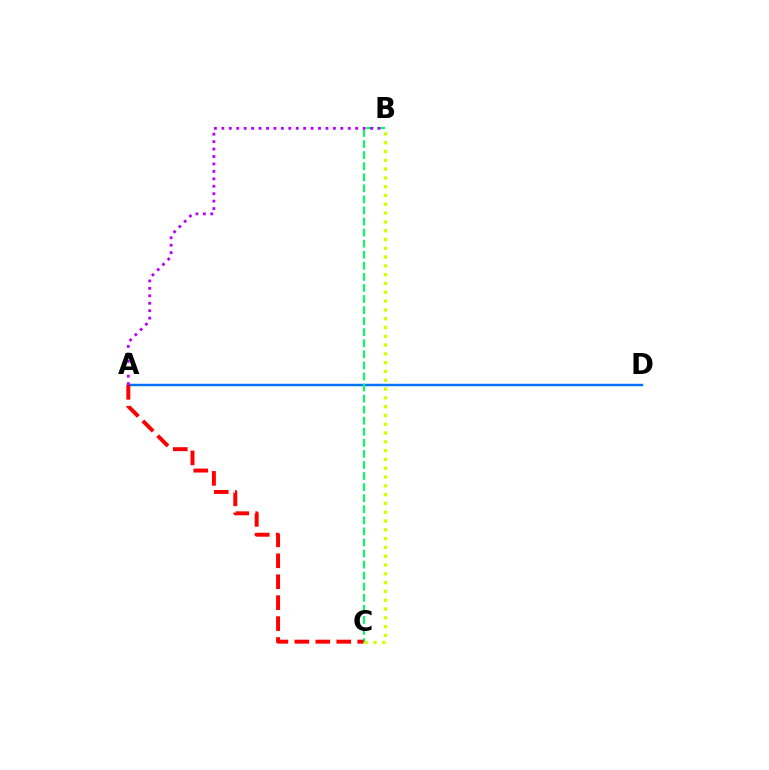{('B', 'C'): [{'color': '#d1ff00', 'line_style': 'dotted', 'thickness': 2.39}, {'color': '#00ff5c', 'line_style': 'dashed', 'thickness': 1.5}], ('A', 'D'): [{'color': '#0074ff', 'line_style': 'solid', 'thickness': 1.78}], ('A', 'B'): [{'color': '#b900ff', 'line_style': 'dotted', 'thickness': 2.02}], ('A', 'C'): [{'color': '#ff0000', 'line_style': 'dashed', 'thickness': 2.84}]}